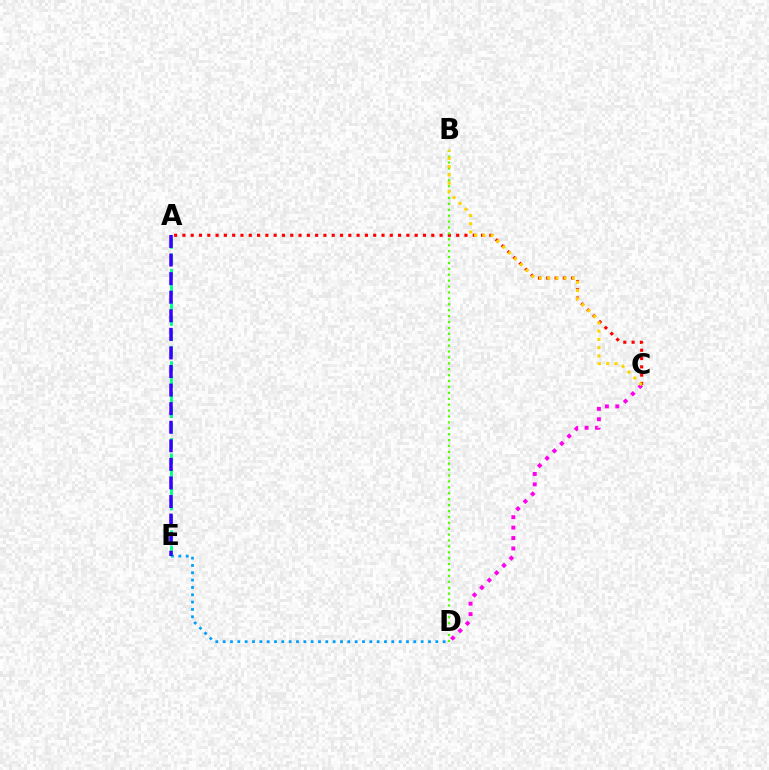{('D', 'E'): [{'color': '#009eff', 'line_style': 'dotted', 'thickness': 1.99}], ('A', 'E'): [{'color': '#00ff86', 'line_style': 'dashed', 'thickness': 2.09}, {'color': '#3700ff', 'line_style': 'dashed', 'thickness': 2.52}], ('A', 'C'): [{'color': '#ff0000', 'line_style': 'dotted', 'thickness': 2.25}], ('C', 'D'): [{'color': '#ff00ed', 'line_style': 'dotted', 'thickness': 2.83}], ('B', 'D'): [{'color': '#4fff00', 'line_style': 'dotted', 'thickness': 1.6}], ('B', 'C'): [{'color': '#ffd500', 'line_style': 'dotted', 'thickness': 2.24}]}